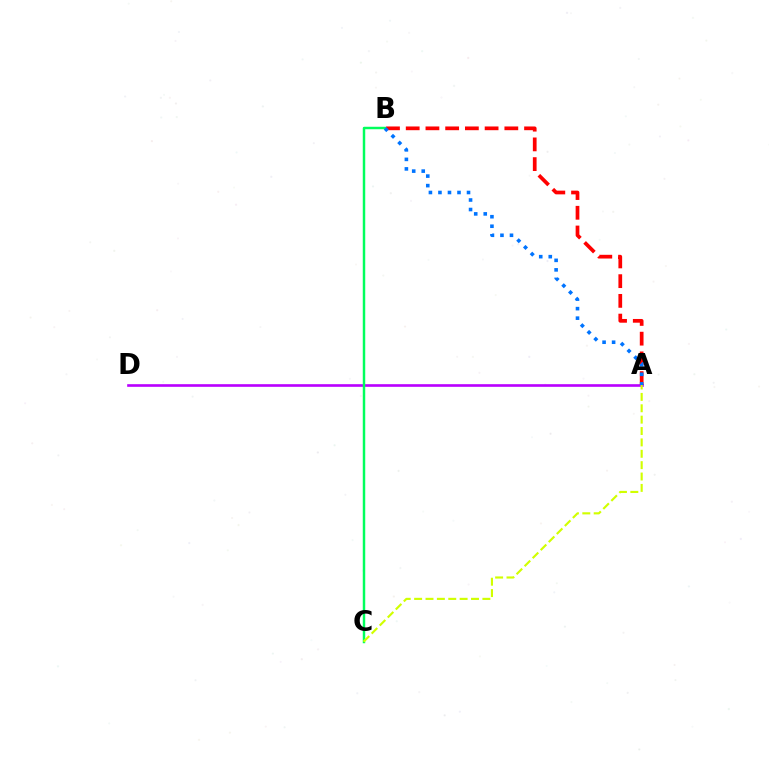{('A', 'D'): [{'color': '#b900ff', 'line_style': 'solid', 'thickness': 1.9}], ('B', 'C'): [{'color': '#00ff5c', 'line_style': 'solid', 'thickness': 1.77}], ('A', 'B'): [{'color': '#ff0000', 'line_style': 'dashed', 'thickness': 2.68}, {'color': '#0074ff', 'line_style': 'dotted', 'thickness': 2.59}], ('A', 'C'): [{'color': '#d1ff00', 'line_style': 'dashed', 'thickness': 1.55}]}